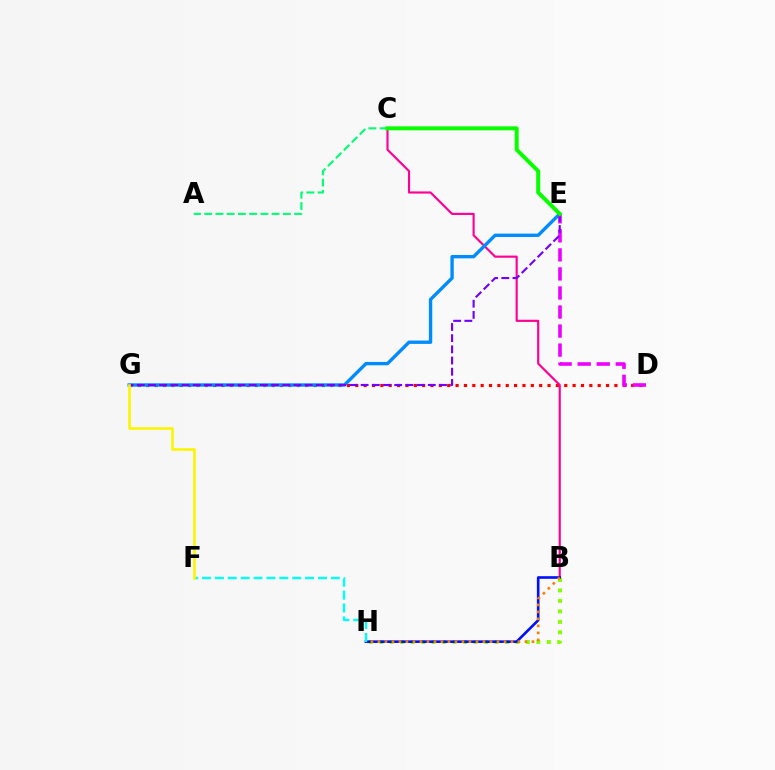{('D', 'G'): [{'color': '#ff0000', 'line_style': 'dotted', 'thickness': 2.27}], ('B', 'C'): [{'color': '#ff0094', 'line_style': 'solid', 'thickness': 1.55}], ('E', 'G'): [{'color': '#008cff', 'line_style': 'solid', 'thickness': 2.42}, {'color': '#7200ff', 'line_style': 'dashed', 'thickness': 1.52}], ('A', 'C'): [{'color': '#00ff74', 'line_style': 'dashed', 'thickness': 1.53}], ('D', 'E'): [{'color': '#ee00ff', 'line_style': 'dashed', 'thickness': 2.59}], ('B', 'H'): [{'color': '#84ff00', 'line_style': 'dotted', 'thickness': 2.84}, {'color': '#0010ff', 'line_style': 'solid', 'thickness': 1.89}, {'color': '#ff7c00', 'line_style': 'dotted', 'thickness': 1.9}], ('C', 'E'): [{'color': '#08ff00', 'line_style': 'solid', 'thickness': 2.86}], ('F', 'H'): [{'color': '#00fff6', 'line_style': 'dashed', 'thickness': 1.75}], ('F', 'G'): [{'color': '#fcf500', 'line_style': 'solid', 'thickness': 1.88}]}